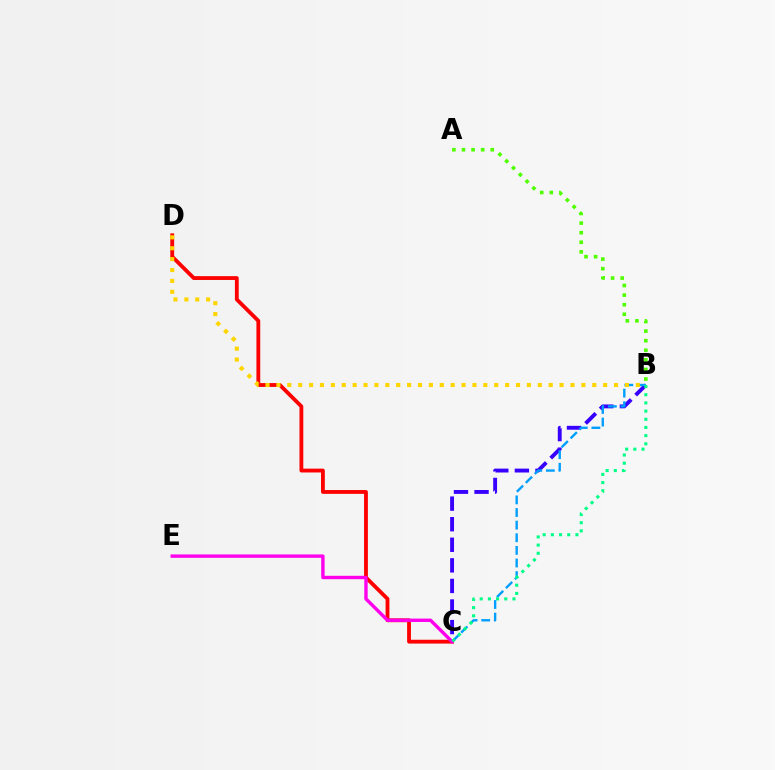{('B', 'C'): [{'color': '#3700ff', 'line_style': 'dashed', 'thickness': 2.8}, {'color': '#009eff', 'line_style': 'dashed', 'thickness': 1.71}, {'color': '#00ff86', 'line_style': 'dotted', 'thickness': 2.22}], ('C', 'D'): [{'color': '#ff0000', 'line_style': 'solid', 'thickness': 2.76}], ('A', 'B'): [{'color': '#4fff00', 'line_style': 'dotted', 'thickness': 2.61}], ('B', 'D'): [{'color': '#ffd500', 'line_style': 'dotted', 'thickness': 2.96}], ('C', 'E'): [{'color': '#ff00ed', 'line_style': 'solid', 'thickness': 2.45}]}